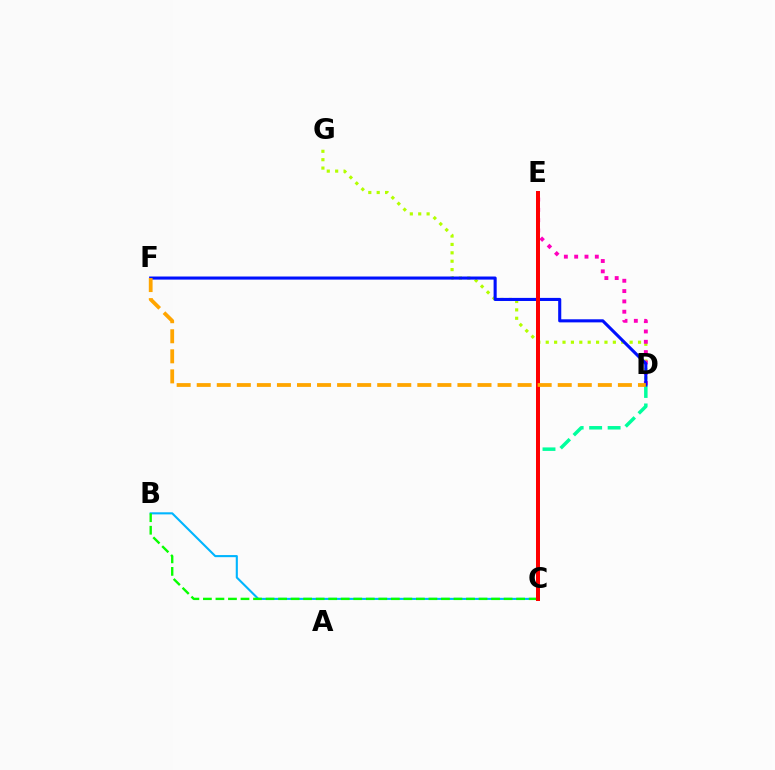{('B', 'C'): [{'color': '#00b5ff', 'line_style': 'solid', 'thickness': 1.52}, {'color': '#08ff00', 'line_style': 'dashed', 'thickness': 1.7}], ('D', 'G'): [{'color': '#b3ff00', 'line_style': 'dotted', 'thickness': 2.28}], ('C', 'E'): [{'color': '#9b00ff', 'line_style': 'dotted', 'thickness': 2.15}, {'color': '#ff0000', 'line_style': 'solid', 'thickness': 2.87}], ('C', 'D'): [{'color': '#00ff9d', 'line_style': 'dashed', 'thickness': 2.51}], ('D', 'E'): [{'color': '#ff00bd', 'line_style': 'dotted', 'thickness': 2.8}], ('D', 'F'): [{'color': '#0010ff', 'line_style': 'solid', 'thickness': 2.22}, {'color': '#ffa500', 'line_style': 'dashed', 'thickness': 2.72}]}